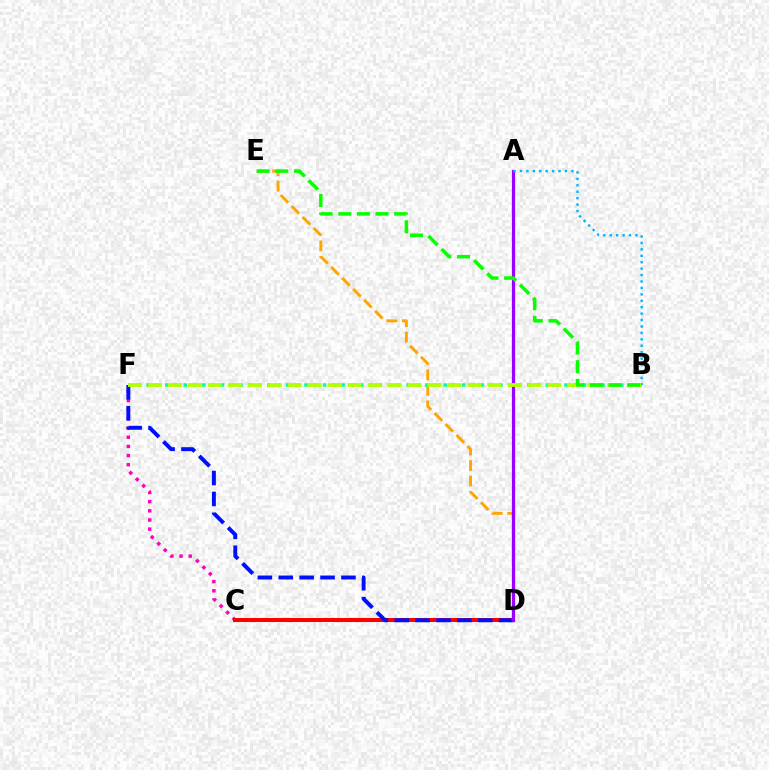{('C', 'F'): [{'color': '#ff00bd', 'line_style': 'dotted', 'thickness': 2.49}], ('C', 'D'): [{'color': '#ff0000', 'line_style': 'solid', 'thickness': 2.89}], ('D', 'F'): [{'color': '#0010ff', 'line_style': 'dashed', 'thickness': 2.84}], ('D', 'E'): [{'color': '#ffa500', 'line_style': 'dashed', 'thickness': 2.1}], ('B', 'F'): [{'color': '#00ff9d', 'line_style': 'dotted', 'thickness': 2.52}, {'color': '#b3ff00', 'line_style': 'dashed', 'thickness': 2.71}], ('A', 'D'): [{'color': '#9b00ff', 'line_style': 'solid', 'thickness': 2.31}], ('A', 'B'): [{'color': '#00b5ff', 'line_style': 'dotted', 'thickness': 1.75}], ('B', 'E'): [{'color': '#08ff00', 'line_style': 'dashed', 'thickness': 2.53}]}